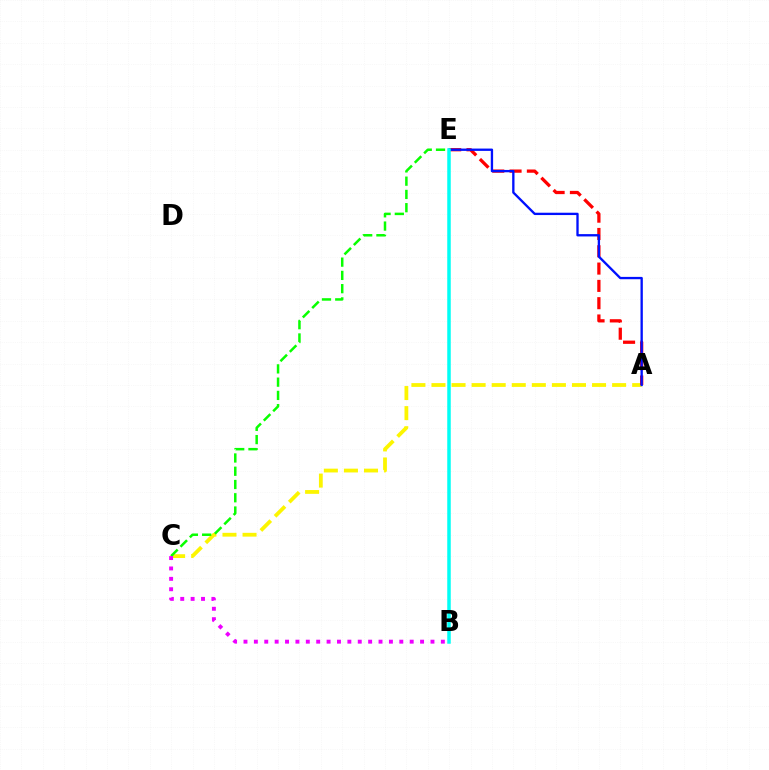{('A', 'C'): [{'color': '#fcf500', 'line_style': 'dashed', 'thickness': 2.73}], ('C', 'E'): [{'color': '#08ff00', 'line_style': 'dashed', 'thickness': 1.8}], ('A', 'E'): [{'color': '#ff0000', 'line_style': 'dashed', 'thickness': 2.35}, {'color': '#0010ff', 'line_style': 'solid', 'thickness': 1.68}], ('B', 'E'): [{'color': '#00fff6', 'line_style': 'solid', 'thickness': 2.52}], ('B', 'C'): [{'color': '#ee00ff', 'line_style': 'dotted', 'thickness': 2.82}]}